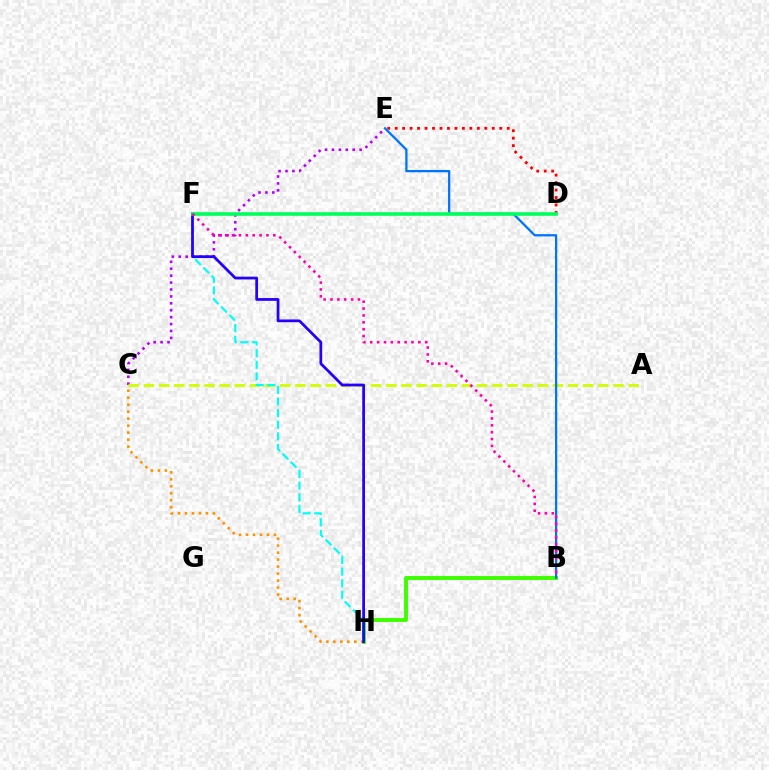{('C', 'E'): [{'color': '#b900ff', 'line_style': 'dotted', 'thickness': 1.88}], ('B', 'H'): [{'color': '#3dff00', 'line_style': 'solid', 'thickness': 2.83}], ('D', 'E'): [{'color': '#ff0000', 'line_style': 'dotted', 'thickness': 2.03}], ('A', 'C'): [{'color': '#d1ff00', 'line_style': 'dashed', 'thickness': 2.06}], ('C', 'H'): [{'color': '#ff9400', 'line_style': 'dotted', 'thickness': 1.9}], ('F', 'H'): [{'color': '#00fff6', 'line_style': 'dashed', 'thickness': 1.58}, {'color': '#2500ff', 'line_style': 'solid', 'thickness': 1.98}], ('B', 'E'): [{'color': '#0074ff', 'line_style': 'solid', 'thickness': 1.64}], ('D', 'F'): [{'color': '#00ff5c', 'line_style': 'solid', 'thickness': 2.59}], ('B', 'F'): [{'color': '#ff00ac', 'line_style': 'dotted', 'thickness': 1.87}]}